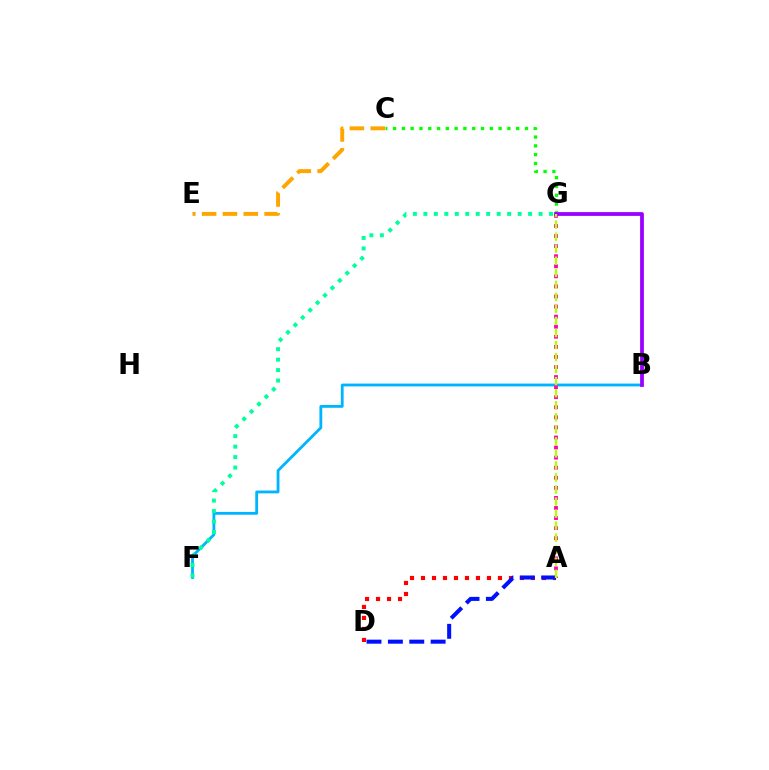{('B', 'F'): [{'color': '#00b5ff', 'line_style': 'solid', 'thickness': 2.03}], ('A', 'D'): [{'color': '#ff0000', 'line_style': 'dotted', 'thickness': 2.99}, {'color': '#0010ff', 'line_style': 'dashed', 'thickness': 2.9}], ('C', 'G'): [{'color': '#08ff00', 'line_style': 'dotted', 'thickness': 2.39}], ('F', 'G'): [{'color': '#00ff9d', 'line_style': 'dotted', 'thickness': 2.85}], ('C', 'E'): [{'color': '#ffa500', 'line_style': 'dashed', 'thickness': 2.83}], ('A', 'G'): [{'color': '#ff00bd', 'line_style': 'dotted', 'thickness': 2.74}, {'color': '#b3ff00', 'line_style': 'dashed', 'thickness': 1.64}], ('B', 'G'): [{'color': '#9b00ff', 'line_style': 'solid', 'thickness': 2.72}]}